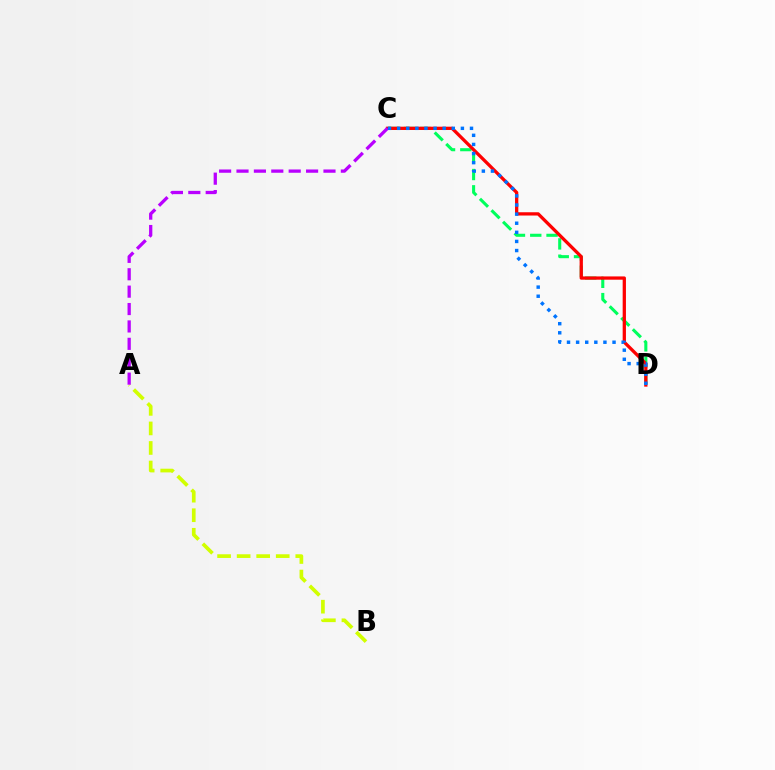{('C', 'D'): [{'color': '#00ff5c', 'line_style': 'dashed', 'thickness': 2.21}, {'color': '#ff0000', 'line_style': 'solid', 'thickness': 2.36}, {'color': '#0074ff', 'line_style': 'dotted', 'thickness': 2.47}], ('A', 'B'): [{'color': '#d1ff00', 'line_style': 'dashed', 'thickness': 2.66}], ('A', 'C'): [{'color': '#b900ff', 'line_style': 'dashed', 'thickness': 2.36}]}